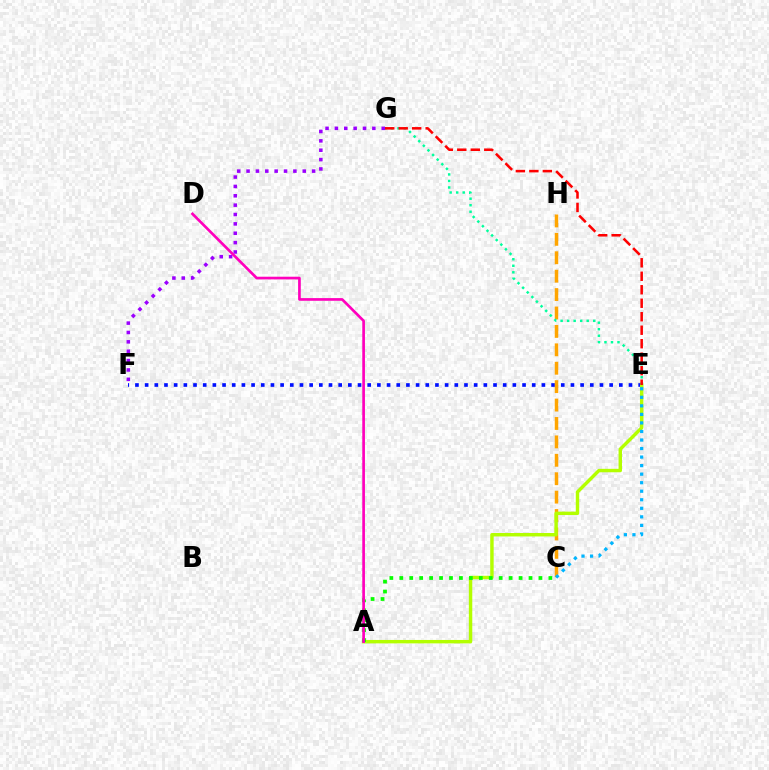{('E', 'F'): [{'color': '#0010ff', 'line_style': 'dotted', 'thickness': 2.63}], ('F', 'G'): [{'color': '#9b00ff', 'line_style': 'dotted', 'thickness': 2.54}], ('C', 'H'): [{'color': '#ffa500', 'line_style': 'dashed', 'thickness': 2.5}], ('A', 'E'): [{'color': '#b3ff00', 'line_style': 'solid', 'thickness': 2.47}], ('C', 'E'): [{'color': '#00b5ff', 'line_style': 'dotted', 'thickness': 2.32}], ('E', 'G'): [{'color': '#00ff9d', 'line_style': 'dotted', 'thickness': 1.77}, {'color': '#ff0000', 'line_style': 'dashed', 'thickness': 1.83}], ('A', 'C'): [{'color': '#08ff00', 'line_style': 'dotted', 'thickness': 2.7}], ('A', 'D'): [{'color': '#ff00bd', 'line_style': 'solid', 'thickness': 1.93}]}